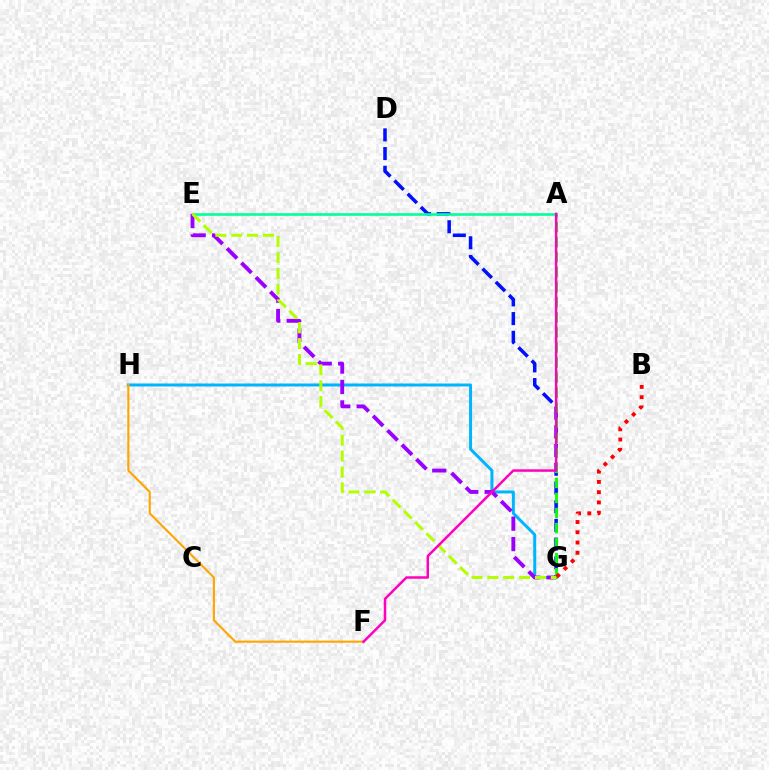{('G', 'H'): [{'color': '#00b5ff', 'line_style': 'solid', 'thickness': 2.15}], ('D', 'G'): [{'color': '#0010ff', 'line_style': 'dashed', 'thickness': 2.54}], ('A', 'E'): [{'color': '#00ff9d', 'line_style': 'solid', 'thickness': 1.88}], ('E', 'G'): [{'color': '#9b00ff', 'line_style': 'dashed', 'thickness': 2.78}, {'color': '#b3ff00', 'line_style': 'dashed', 'thickness': 2.15}], ('A', 'G'): [{'color': '#08ff00', 'line_style': 'dashed', 'thickness': 2.05}], ('F', 'H'): [{'color': '#ffa500', 'line_style': 'solid', 'thickness': 1.53}], ('A', 'F'): [{'color': '#ff00bd', 'line_style': 'solid', 'thickness': 1.79}], ('B', 'G'): [{'color': '#ff0000', 'line_style': 'dotted', 'thickness': 2.78}]}